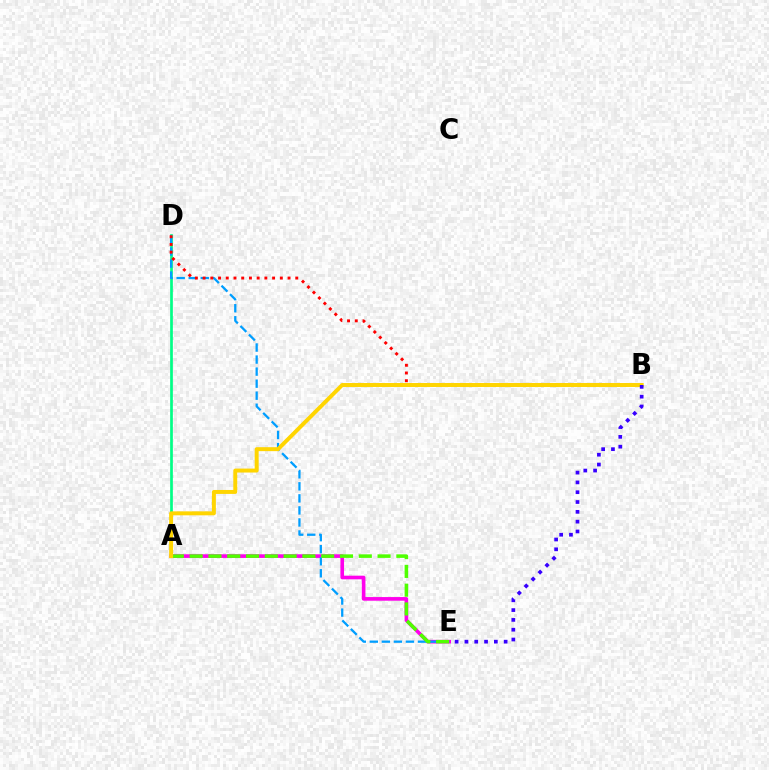{('A', 'D'): [{'color': '#00ff86', 'line_style': 'solid', 'thickness': 1.94}], ('A', 'E'): [{'color': '#ff00ed', 'line_style': 'solid', 'thickness': 2.62}, {'color': '#4fff00', 'line_style': 'dashed', 'thickness': 2.55}], ('D', 'E'): [{'color': '#009eff', 'line_style': 'dashed', 'thickness': 1.64}], ('B', 'D'): [{'color': '#ff0000', 'line_style': 'dotted', 'thickness': 2.1}], ('A', 'B'): [{'color': '#ffd500', 'line_style': 'solid', 'thickness': 2.85}], ('B', 'E'): [{'color': '#3700ff', 'line_style': 'dotted', 'thickness': 2.67}]}